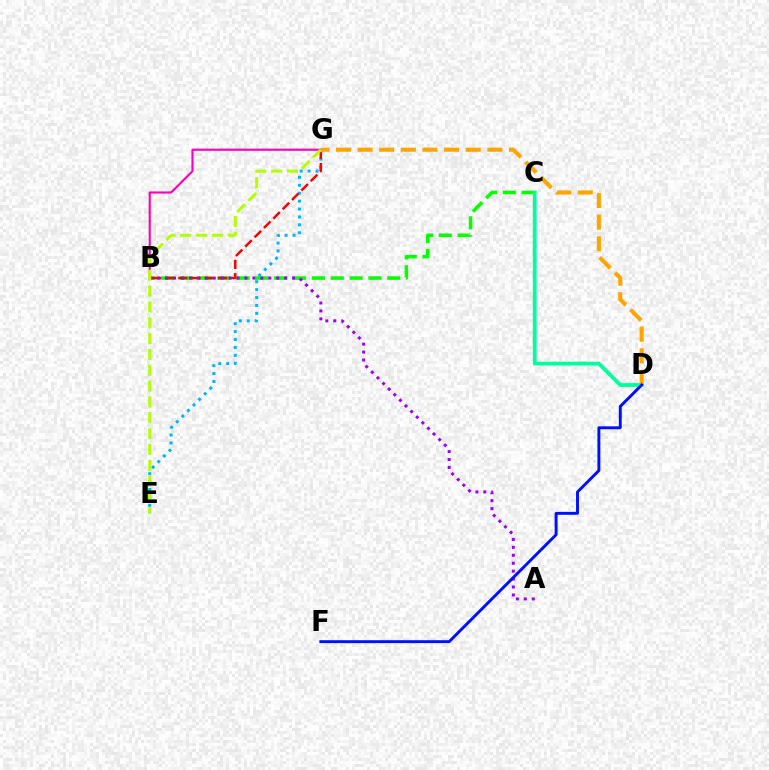{('B', 'G'): [{'color': '#ff00bd', 'line_style': 'solid', 'thickness': 1.55}, {'color': '#ff0000', 'line_style': 'dashed', 'thickness': 1.8}], ('E', 'G'): [{'color': '#00b5ff', 'line_style': 'dotted', 'thickness': 2.15}, {'color': '#b3ff00', 'line_style': 'dashed', 'thickness': 2.15}], ('B', 'C'): [{'color': '#08ff00', 'line_style': 'dashed', 'thickness': 2.56}], ('A', 'B'): [{'color': '#9b00ff', 'line_style': 'dotted', 'thickness': 2.16}], ('C', 'D'): [{'color': '#00ff9d', 'line_style': 'solid', 'thickness': 2.72}], ('D', 'G'): [{'color': '#ffa500', 'line_style': 'dashed', 'thickness': 2.94}], ('D', 'F'): [{'color': '#0010ff', 'line_style': 'solid', 'thickness': 2.11}]}